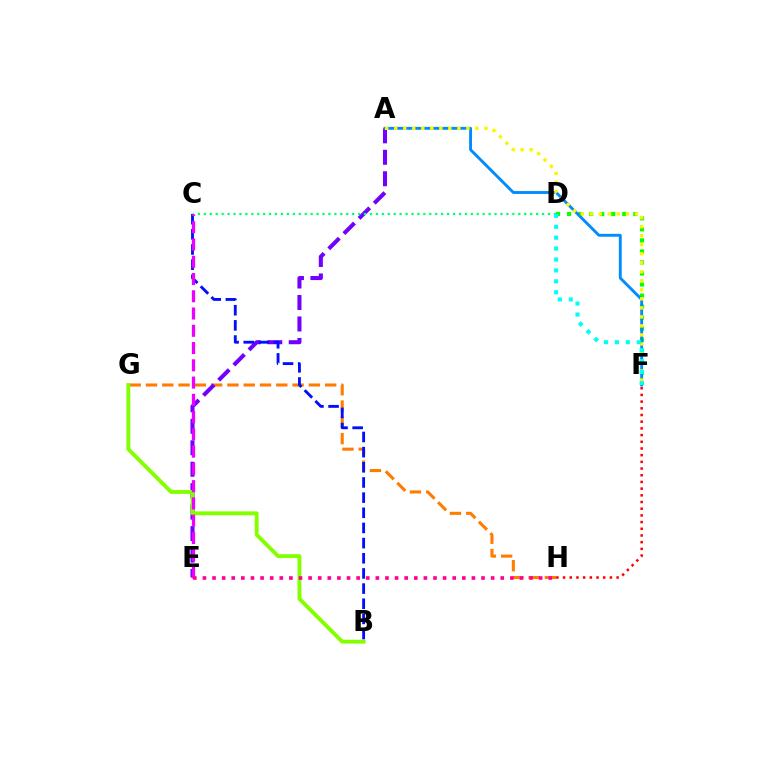{('G', 'H'): [{'color': '#ff7c00', 'line_style': 'dashed', 'thickness': 2.21}], ('D', 'F'): [{'color': '#08ff00', 'line_style': 'dotted', 'thickness': 3.0}, {'color': '#00fff6', 'line_style': 'dotted', 'thickness': 2.97}], ('A', 'E'): [{'color': '#7200ff', 'line_style': 'dashed', 'thickness': 2.92}], ('A', 'F'): [{'color': '#008cff', 'line_style': 'solid', 'thickness': 2.07}, {'color': '#fcf500', 'line_style': 'dotted', 'thickness': 2.45}], ('B', 'C'): [{'color': '#0010ff', 'line_style': 'dashed', 'thickness': 2.06}], ('C', 'D'): [{'color': '#00ff74', 'line_style': 'dotted', 'thickness': 1.61}], ('B', 'G'): [{'color': '#84ff00', 'line_style': 'solid', 'thickness': 2.8}], ('F', 'H'): [{'color': '#ff0000', 'line_style': 'dotted', 'thickness': 1.82}], ('C', 'E'): [{'color': '#ee00ff', 'line_style': 'dashed', 'thickness': 2.35}], ('E', 'H'): [{'color': '#ff0094', 'line_style': 'dotted', 'thickness': 2.61}]}